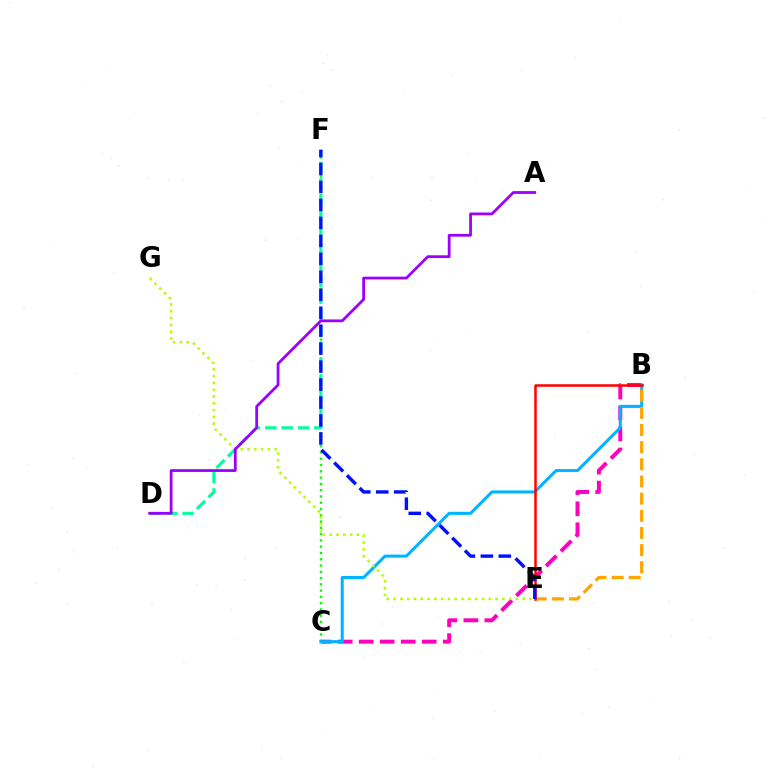{('C', 'F'): [{'color': '#08ff00', 'line_style': 'dotted', 'thickness': 1.71}], ('B', 'C'): [{'color': '#ff00bd', 'line_style': 'dashed', 'thickness': 2.85}, {'color': '#00b5ff', 'line_style': 'solid', 'thickness': 2.19}], ('D', 'F'): [{'color': '#00ff9d', 'line_style': 'dashed', 'thickness': 2.22}], ('B', 'E'): [{'color': '#ffa500', 'line_style': 'dashed', 'thickness': 2.33}, {'color': '#ff0000', 'line_style': 'solid', 'thickness': 1.81}], ('E', 'G'): [{'color': '#b3ff00', 'line_style': 'dotted', 'thickness': 1.85}], ('A', 'D'): [{'color': '#9b00ff', 'line_style': 'solid', 'thickness': 2.0}], ('E', 'F'): [{'color': '#0010ff', 'line_style': 'dashed', 'thickness': 2.44}]}